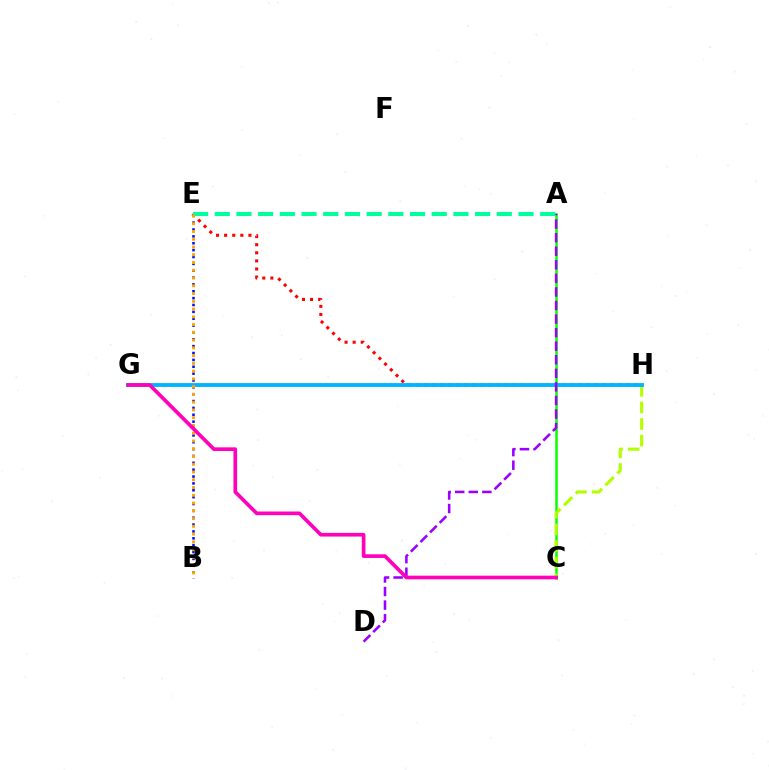{('E', 'H'): [{'color': '#ff0000', 'line_style': 'dotted', 'thickness': 2.2}], ('B', 'E'): [{'color': '#0010ff', 'line_style': 'dotted', 'thickness': 1.86}, {'color': '#ffa500', 'line_style': 'dotted', 'thickness': 2.11}], ('A', 'C'): [{'color': '#08ff00', 'line_style': 'solid', 'thickness': 1.8}], ('C', 'H'): [{'color': '#b3ff00', 'line_style': 'dashed', 'thickness': 2.25}], ('G', 'H'): [{'color': '#00b5ff', 'line_style': 'solid', 'thickness': 2.77}], ('A', 'D'): [{'color': '#9b00ff', 'line_style': 'dashed', 'thickness': 1.84}], ('A', 'E'): [{'color': '#00ff9d', 'line_style': 'dashed', 'thickness': 2.95}], ('C', 'G'): [{'color': '#ff00bd', 'line_style': 'solid', 'thickness': 2.64}]}